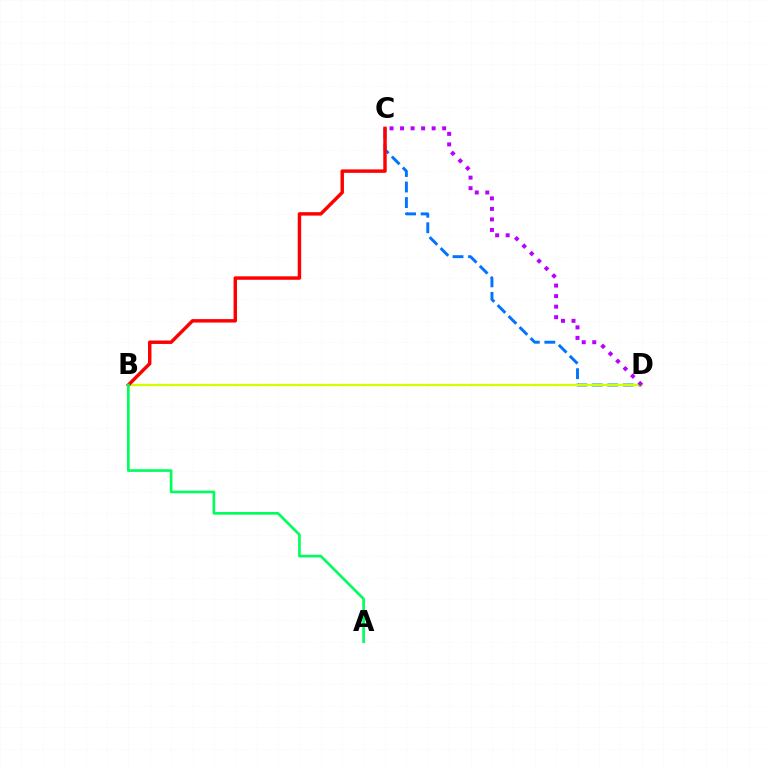{('C', 'D'): [{'color': '#0074ff', 'line_style': 'dashed', 'thickness': 2.11}, {'color': '#b900ff', 'line_style': 'dotted', 'thickness': 2.86}], ('B', 'D'): [{'color': '#d1ff00', 'line_style': 'solid', 'thickness': 1.64}], ('B', 'C'): [{'color': '#ff0000', 'line_style': 'solid', 'thickness': 2.48}], ('A', 'B'): [{'color': '#00ff5c', 'line_style': 'solid', 'thickness': 1.92}]}